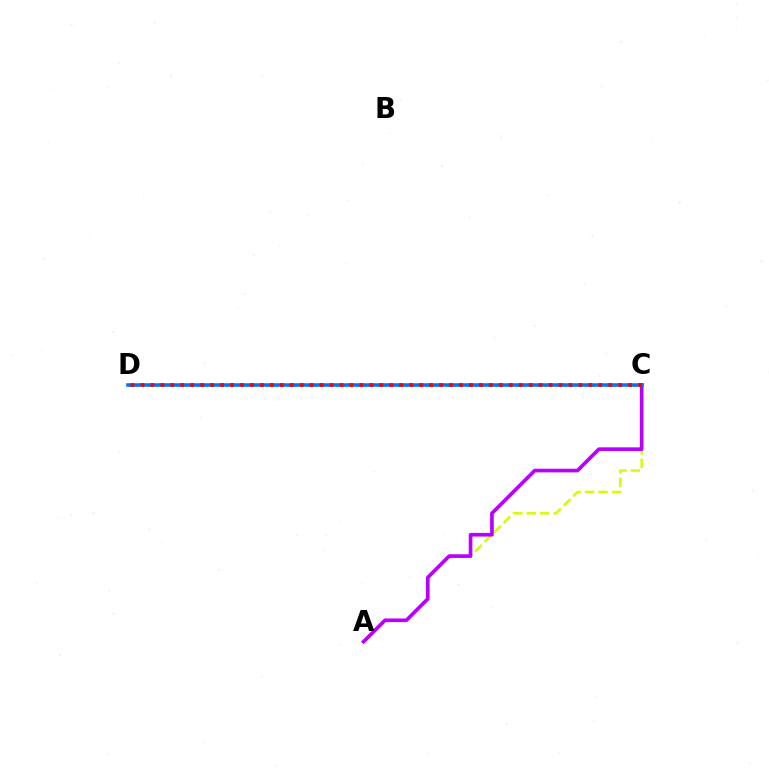{('C', 'D'): [{'color': '#00ff5c', 'line_style': 'dotted', 'thickness': 1.88}, {'color': '#0074ff', 'line_style': 'solid', 'thickness': 2.56}, {'color': '#ff0000', 'line_style': 'dotted', 'thickness': 2.7}], ('A', 'C'): [{'color': '#d1ff00', 'line_style': 'dashed', 'thickness': 1.83}, {'color': '#b900ff', 'line_style': 'solid', 'thickness': 2.64}]}